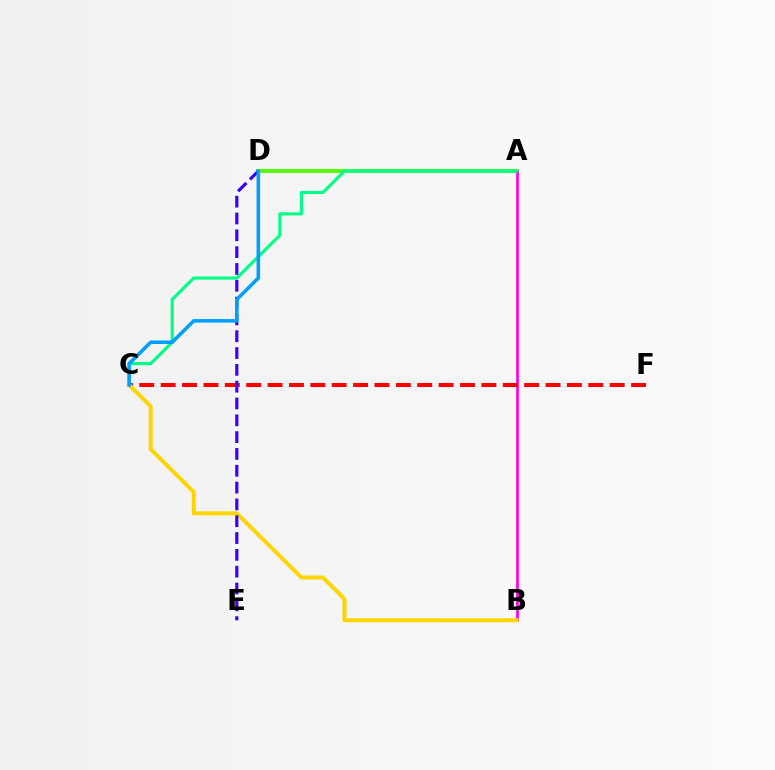{('A', 'D'): [{'color': '#4fff00', 'line_style': 'solid', 'thickness': 2.72}], ('A', 'B'): [{'color': '#ff00ed', 'line_style': 'solid', 'thickness': 1.95}], ('A', 'C'): [{'color': '#00ff86', 'line_style': 'solid', 'thickness': 2.27}], ('C', 'F'): [{'color': '#ff0000', 'line_style': 'dashed', 'thickness': 2.9}], ('B', 'C'): [{'color': '#ffd500', 'line_style': 'solid', 'thickness': 2.85}], ('D', 'E'): [{'color': '#3700ff', 'line_style': 'dashed', 'thickness': 2.28}], ('C', 'D'): [{'color': '#009eff', 'line_style': 'solid', 'thickness': 2.55}]}